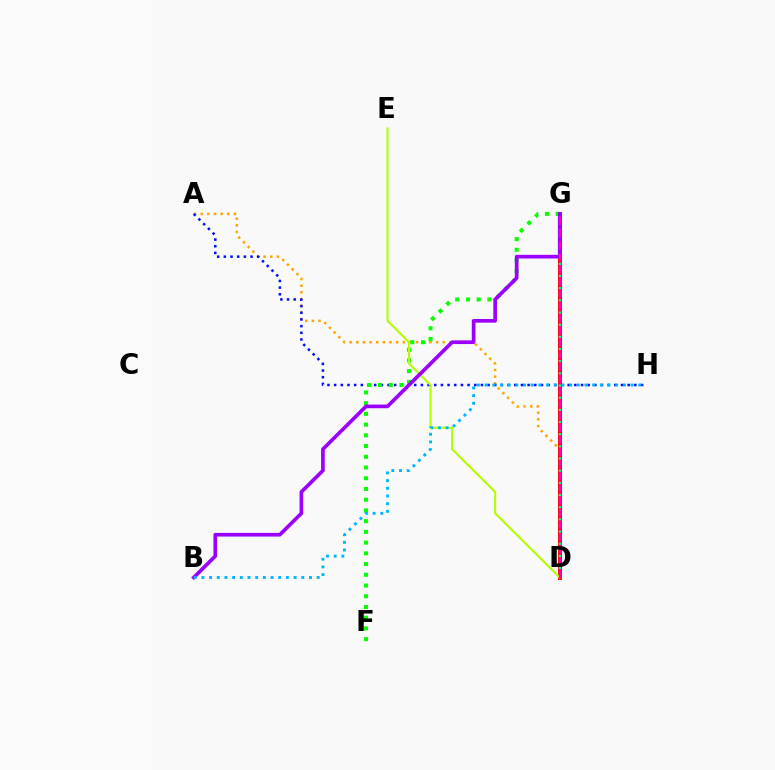{('A', 'D'): [{'color': '#ffa500', 'line_style': 'dotted', 'thickness': 1.81}], ('A', 'H'): [{'color': '#0010ff', 'line_style': 'dotted', 'thickness': 1.81}], ('D', 'G'): [{'color': '#ff0000', 'line_style': 'solid', 'thickness': 2.85}, {'color': '#00ff9d', 'line_style': 'dotted', 'thickness': 1.65}, {'color': '#ff00bd', 'line_style': 'dashed', 'thickness': 1.65}], ('F', 'G'): [{'color': '#08ff00', 'line_style': 'dotted', 'thickness': 2.91}], ('D', 'E'): [{'color': '#b3ff00', 'line_style': 'solid', 'thickness': 1.5}], ('B', 'G'): [{'color': '#9b00ff', 'line_style': 'solid', 'thickness': 2.64}], ('B', 'H'): [{'color': '#00b5ff', 'line_style': 'dotted', 'thickness': 2.09}]}